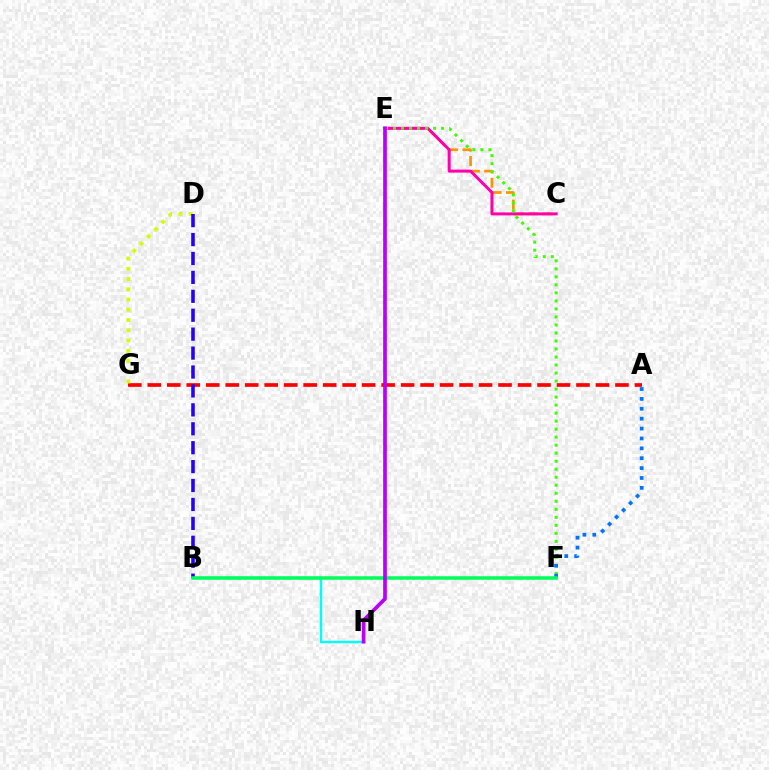{('C', 'E'): [{'color': '#ff9400', 'line_style': 'dashed', 'thickness': 1.95}, {'color': '#ff00ac', 'line_style': 'solid', 'thickness': 2.15}], ('A', 'G'): [{'color': '#ff0000', 'line_style': 'dashed', 'thickness': 2.65}], ('E', 'F'): [{'color': '#3dff00', 'line_style': 'dotted', 'thickness': 2.18}], ('A', 'F'): [{'color': '#0074ff', 'line_style': 'dotted', 'thickness': 2.69}], ('B', 'H'): [{'color': '#00fff6', 'line_style': 'solid', 'thickness': 1.76}], ('D', 'G'): [{'color': '#d1ff00', 'line_style': 'dotted', 'thickness': 2.78}], ('B', 'D'): [{'color': '#2500ff', 'line_style': 'dashed', 'thickness': 2.57}], ('B', 'F'): [{'color': '#00ff5c', 'line_style': 'solid', 'thickness': 2.54}], ('E', 'H'): [{'color': '#b900ff', 'line_style': 'solid', 'thickness': 2.66}]}